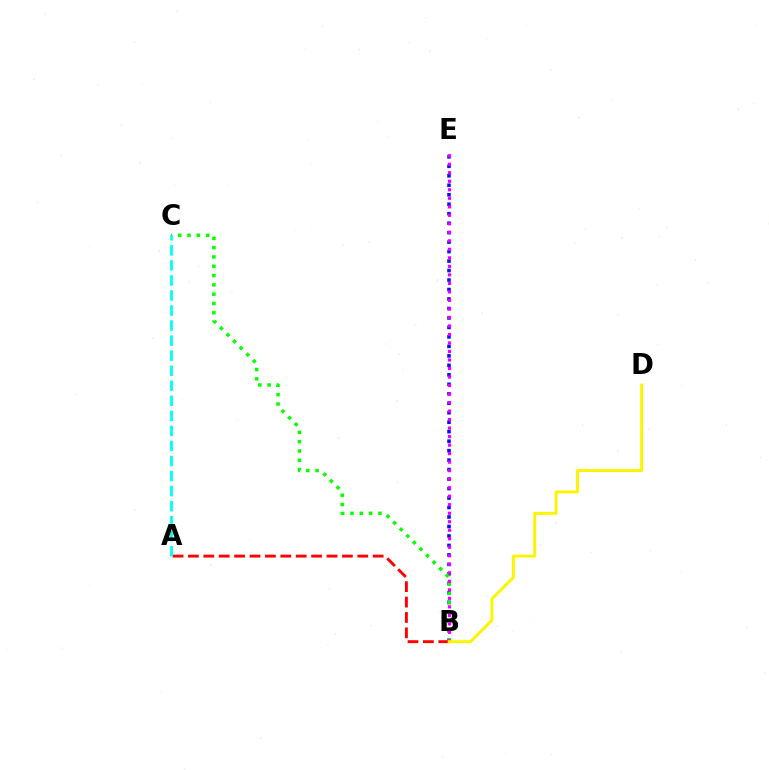{('B', 'E'): [{'color': '#0010ff', 'line_style': 'dotted', 'thickness': 2.58}, {'color': '#ee00ff', 'line_style': 'dotted', 'thickness': 2.31}], ('B', 'C'): [{'color': '#08ff00', 'line_style': 'dotted', 'thickness': 2.53}], ('A', 'B'): [{'color': '#ff0000', 'line_style': 'dashed', 'thickness': 2.09}], ('B', 'D'): [{'color': '#fcf500', 'line_style': 'solid', 'thickness': 2.12}], ('A', 'C'): [{'color': '#00fff6', 'line_style': 'dashed', 'thickness': 2.04}]}